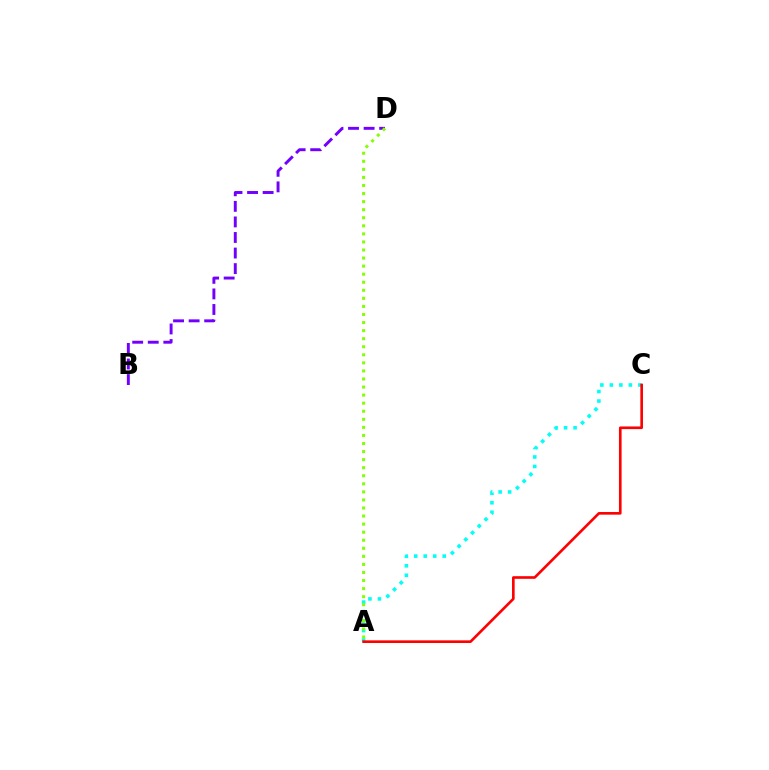{('B', 'D'): [{'color': '#7200ff', 'line_style': 'dashed', 'thickness': 2.11}], ('A', 'C'): [{'color': '#00fff6', 'line_style': 'dotted', 'thickness': 2.58}, {'color': '#ff0000', 'line_style': 'solid', 'thickness': 1.9}], ('A', 'D'): [{'color': '#84ff00', 'line_style': 'dotted', 'thickness': 2.19}]}